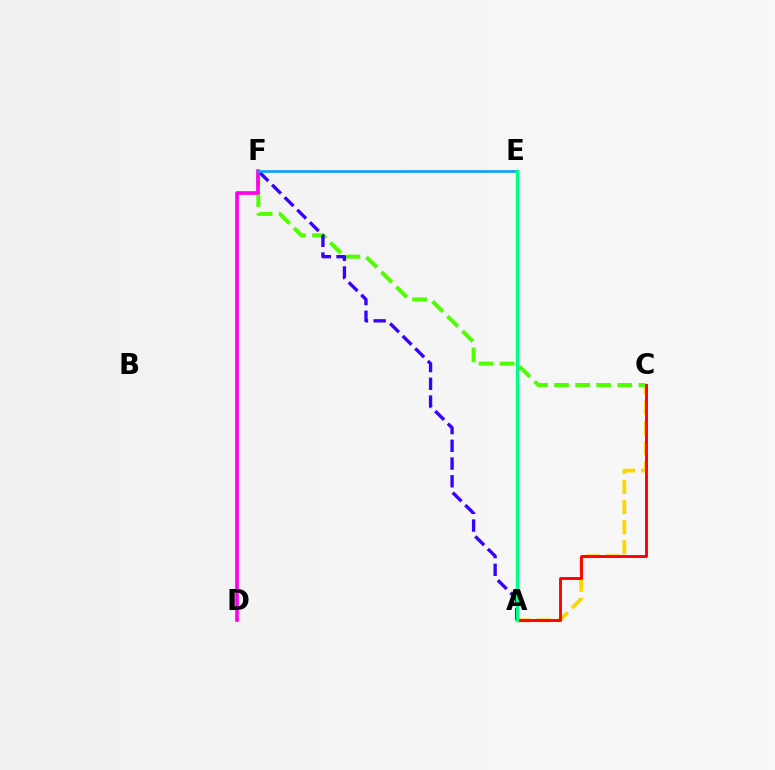{('A', 'C'): [{'color': '#ffd500', 'line_style': 'dashed', 'thickness': 2.73}, {'color': '#ff0000', 'line_style': 'solid', 'thickness': 2.07}], ('C', 'F'): [{'color': '#4fff00', 'line_style': 'dashed', 'thickness': 2.86}], ('A', 'F'): [{'color': '#3700ff', 'line_style': 'dashed', 'thickness': 2.41}], ('D', 'F'): [{'color': '#ff00ed', 'line_style': 'solid', 'thickness': 2.64}], ('E', 'F'): [{'color': '#009eff', 'line_style': 'solid', 'thickness': 1.85}], ('A', 'E'): [{'color': '#00ff86', 'line_style': 'solid', 'thickness': 2.45}]}